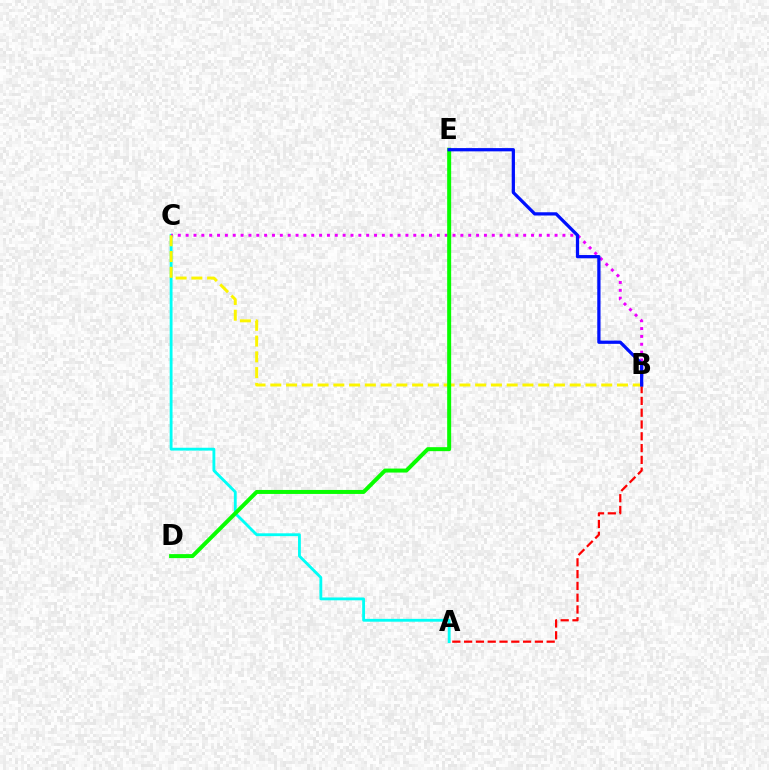{('A', 'C'): [{'color': '#00fff6', 'line_style': 'solid', 'thickness': 2.04}], ('B', 'C'): [{'color': '#ee00ff', 'line_style': 'dotted', 'thickness': 2.13}, {'color': '#fcf500', 'line_style': 'dashed', 'thickness': 2.14}], ('A', 'B'): [{'color': '#ff0000', 'line_style': 'dashed', 'thickness': 1.6}], ('D', 'E'): [{'color': '#08ff00', 'line_style': 'solid', 'thickness': 2.87}], ('B', 'E'): [{'color': '#0010ff', 'line_style': 'solid', 'thickness': 2.35}]}